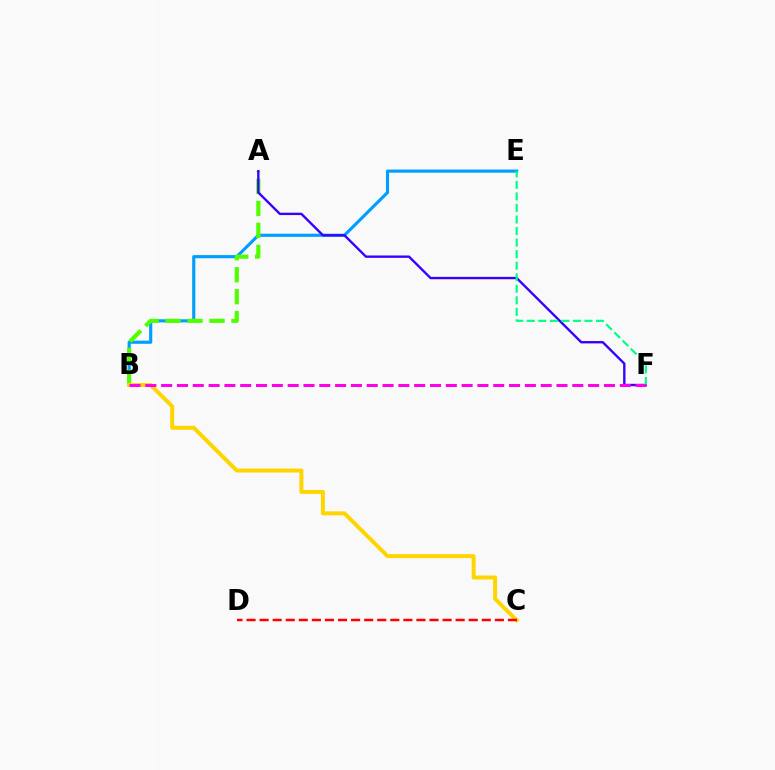{('B', 'E'): [{'color': '#009eff', 'line_style': 'solid', 'thickness': 2.26}], ('A', 'B'): [{'color': '#4fff00', 'line_style': 'dashed', 'thickness': 2.98}], ('A', 'F'): [{'color': '#3700ff', 'line_style': 'solid', 'thickness': 1.7}], ('E', 'F'): [{'color': '#00ff86', 'line_style': 'dashed', 'thickness': 1.57}], ('B', 'C'): [{'color': '#ffd500', 'line_style': 'solid', 'thickness': 2.86}], ('B', 'F'): [{'color': '#ff00ed', 'line_style': 'dashed', 'thickness': 2.15}], ('C', 'D'): [{'color': '#ff0000', 'line_style': 'dashed', 'thickness': 1.78}]}